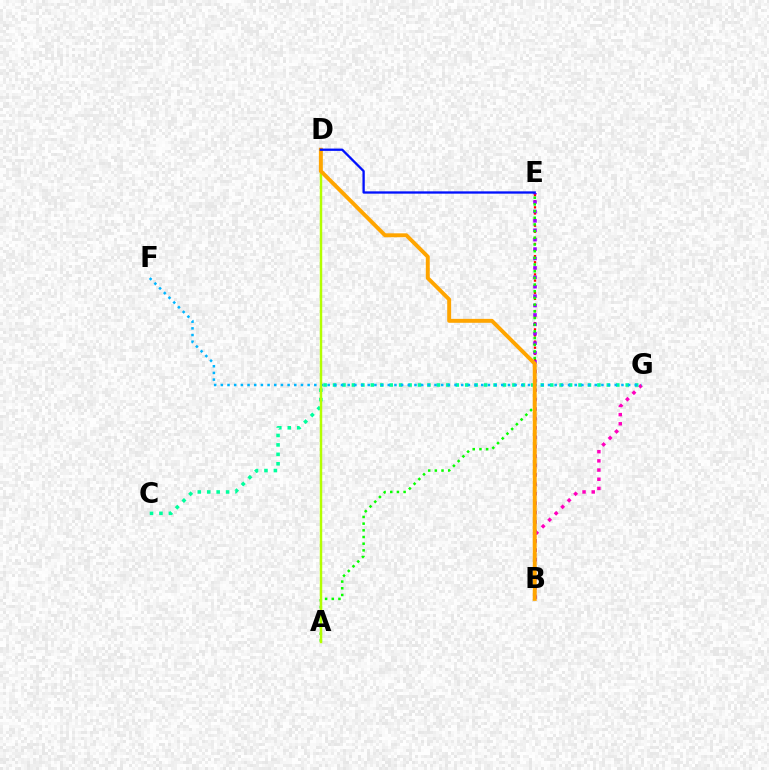{('B', 'G'): [{'color': '#ff00bd', 'line_style': 'dotted', 'thickness': 2.5}], ('C', 'G'): [{'color': '#00ff9d', 'line_style': 'dotted', 'thickness': 2.57}], ('B', 'E'): [{'color': '#ff0000', 'line_style': 'dotted', 'thickness': 1.66}, {'color': '#9b00ff', 'line_style': 'dotted', 'thickness': 2.56}], ('A', 'E'): [{'color': '#08ff00', 'line_style': 'dotted', 'thickness': 1.82}], ('F', 'G'): [{'color': '#00b5ff', 'line_style': 'dotted', 'thickness': 1.81}], ('A', 'D'): [{'color': '#b3ff00', 'line_style': 'solid', 'thickness': 1.77}], ('B', 'D'): [{'color': '#ffa500', 'line_style': 'solid', 'thickness': 2.82}], ('D', 'E'): [{'color': '#0010ff', 'line_style': 'solid', 'thickness': 1.66}]}